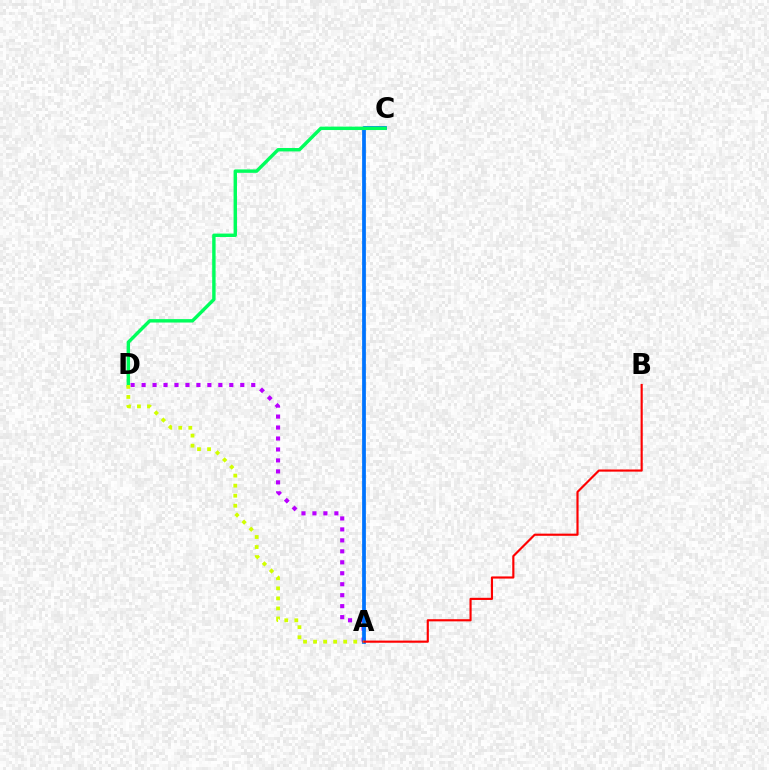{('A', 'D'): [{'color': '#b900ff', 'line_style': 'dotted', 'thickness': 2.98}, {'color': '#d1ff00', 'line_style': 'dotted', 'thickness': 2.73}], ('A', 'C'): [{'color': '#0074ff', 'line_style': 'solid', 'thickness': 2.7}], ('C', 'D'): [{'color': '#00ff5c', 'line_style': 'solid', 'thickness': 2.46}], ('A', 'B'): [{'color': '#ff0000', 'line_style': 'solid', 'thickness': 1.55}]}